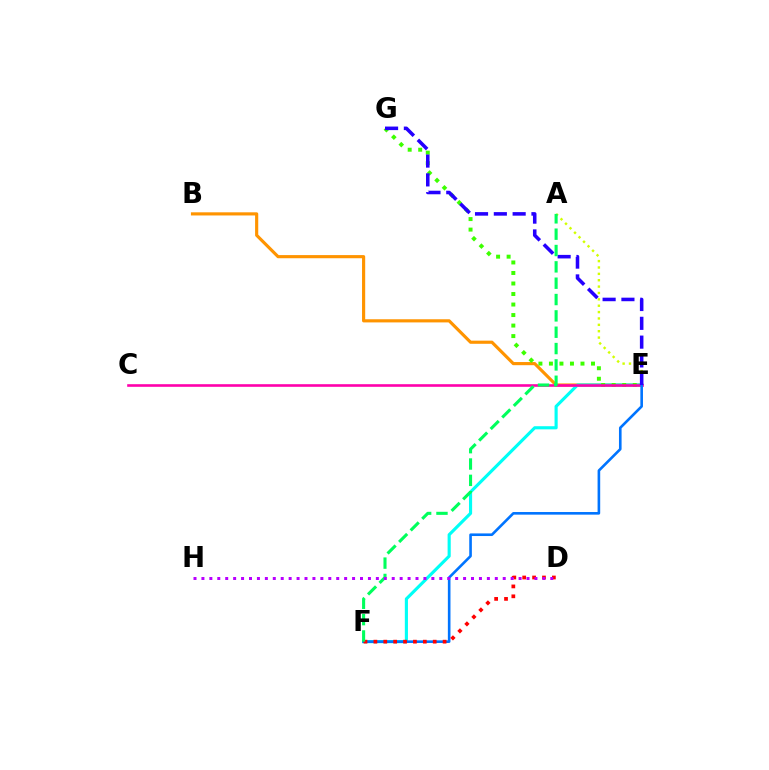{('B', 'E'): [{'color': '#ff9400', 'line_style': 'solid', 'thickness': 2.27}], ('E', 'F'): [{'color': '#00fff6', 'line_style': 'solid', 'thickness': 2.25}, {'color': '#0074ff', 'line_style': 'solid', 'thickness': 1.88}], ('E', 'G'): [{'color': '#3dff00', 'line_style': 'dotted', 'thickness': 2.86}, {'color': '#2500ff', 'line_style': 'dashed', 'thickness': 2.56}], ('C', 'E'): [{'color': '#ff00ac', 'line_style': 'solid', 'thickness': 1.89}], ('A', 'E'): [{'color': '#d1ff00', 'line_style': 'dotted', 'thickness': 1.73}], ('D', 'F'): [{'color': '#ff0000', 'line_style': 'dotted', 'thickness': 2.69}], ('A', 'F'): [{'color': '#00ff5c', 'line_style': 'dashed', 'thickness': 2.22}], ('D', 'H'): [{'color': '#b900ff', 'line_style': 'dotted', 'thickness': 2.15}]}